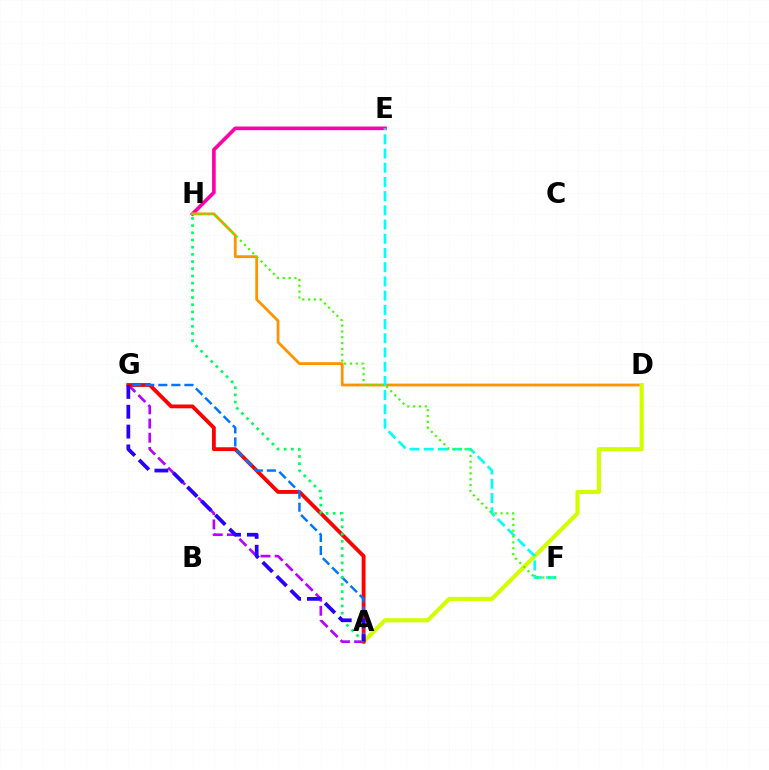{('E', 'H'): [{'color': '#ff00ac', 'line_style': 'solid', 'thickness': 2.63}], ('D', 'H'): [{'color': '#ff9400', 'line_style': 'solid', 'thickness': 2.02}], ('A', 'D'): [{'color': '#d1ff00', 'line_style': 'solid', 'thickness': 2.97}], ('E', 'F'): [{'color': '#00fff6', 'line_style': 'dashed', 'thickness': 1.93}], ('A', 'G'): [{'color': '#b900ff', 'line_style': 'dashed', 'thickness': 1.92}, {'color': '#ff0000', 'line_style': 'solid', 'thickness': 2.75}, {'color': '#0074ff', 'line_style': 'dashed', 'thickness': 1.77}, {'color': '#2500ff', 'line_style': 'dashed', 'thickness': 2.69}], ('A', 'H'): [{'color': '#00ff5c', 'line_style': 'dotted', 'thickness': 1.95}], ('F', 'H'): [{'color': '#3dff00', 'line_style': 'dotted', 'thickness': 1.59}]}